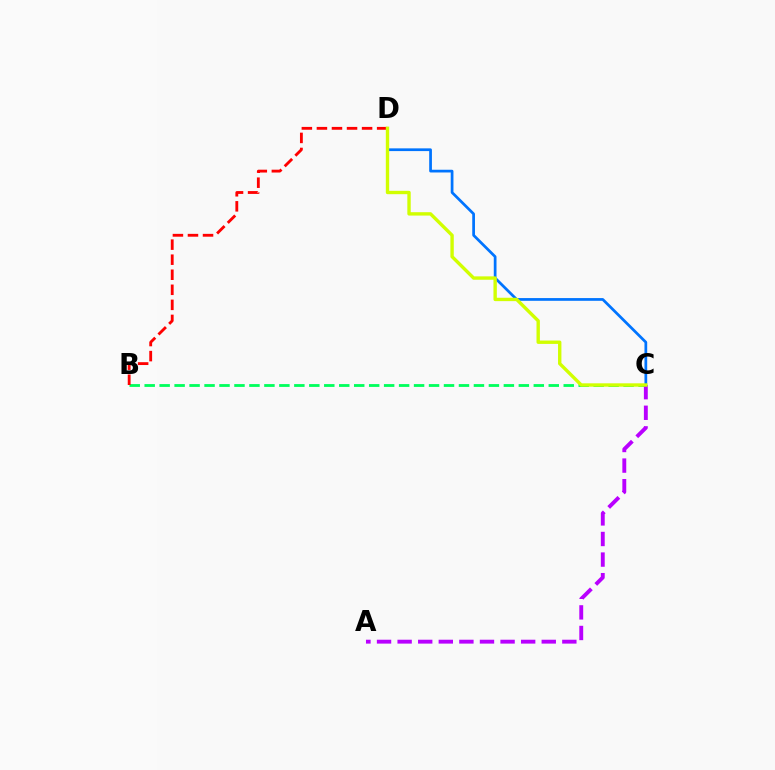{('B', 'C'): [{'color': '#00ff5c', 'line_style': 'dashed', 'thickness': 2.03}], ('A', 'C'): [{'color': '#b900ff', 'line_style': 'dashed', 'thickness': 2.8}], ('C', 'D'): [{'color': '#0074ff', 'line_style': 'solid', 'thickness': 1.97}, {'color': '#d1ff00', 'line_style': 'solid', 'thickness': 2.43}], ('B', 'D'): [{'color': '#ff0000', 'line_style': 'dashed', 'thickness': 2.05}]}